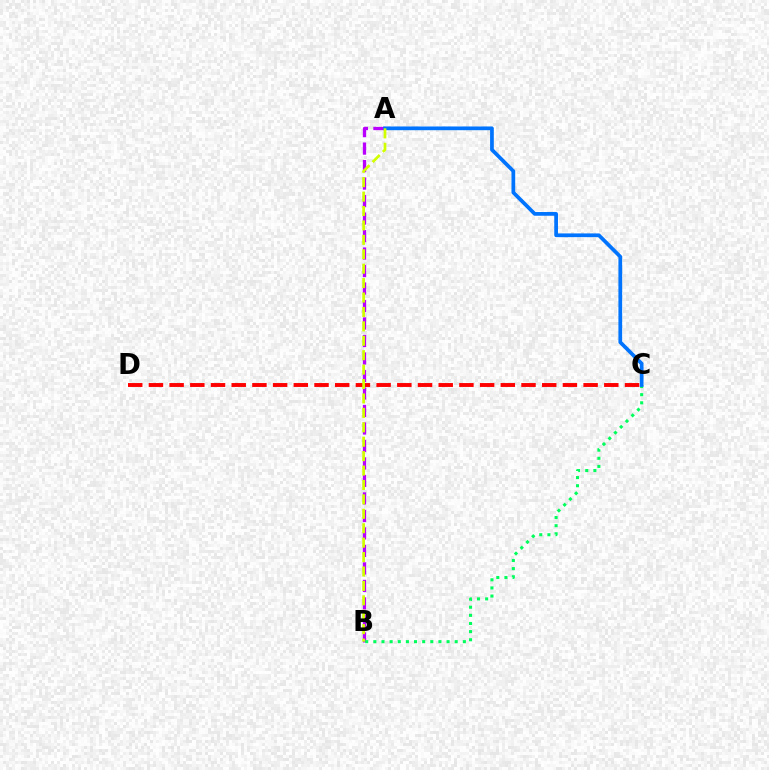{('A', 'B'): [{'color': '#b900ff', 'line_style': 'dashed', 'thickness': 2.38}, {'color': '#d1ff00', 'line_style': 'dashed', 'thickness': 1.96}], ('B', 'C'): [{'color': '#00ff5c', 'line_style': 'dotted', 'thickness': 2.21}], ('A', 'C'): [{'color': '#0074ff', 'line_style': 'solid', 'thickness': 2.69}], ('C', 'D'): [{'color': '#ff0000', 'line_style': 'dashed', 'thickness': 2.81}]}